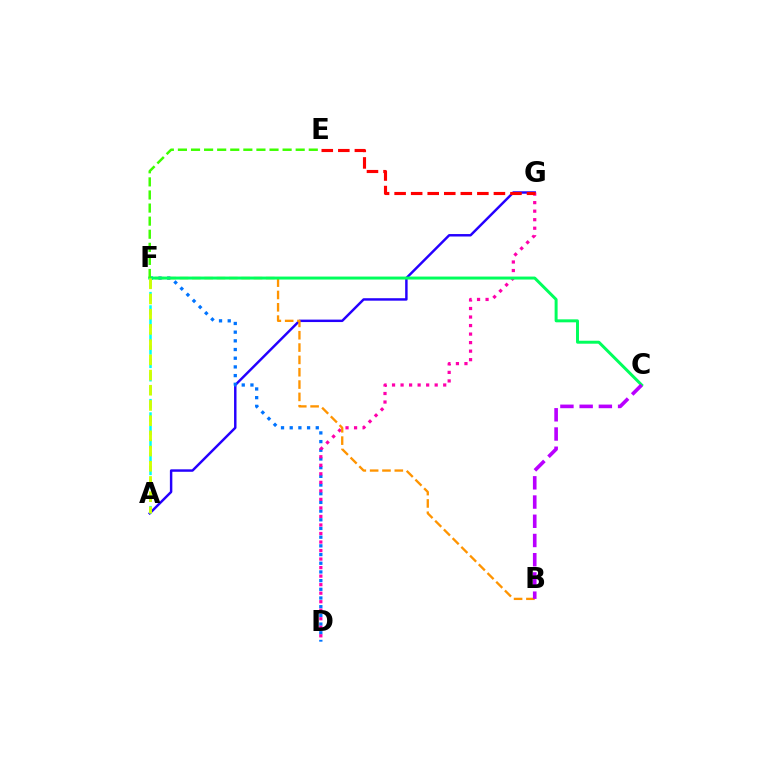{('A', 'G'): [{'color': '#2500ff', 'line_style': 'solid', 'thickness': 1.77}], ('D', 'F'): [{'color': '#0074ff', 'line_style': 'dotted', 'thickness': 2.36}], ('D', 'G'): [{'color': '#ff00ac', 'line_style': 'dotted', 'thickness': 2.32}], ('E', 'G'): [{'color': '#ff0000', 'line_style': 'dashed', 'thickness': 2.25}], ('B', 'F'): [{'color': '#ff9400', 'line_style': 'dashed', 'thickness': 1.68}], ('C', 'F'): [{'color': '#00ff5c', 'line_style': 'solid', 'thickness': 2.14}], ('E', 'F'): [{'color': '#3dff00', 'line_style': 'dashed', 'thickness': 1.78}], ('A', 'F'): [{'color': '#00fff6', 'line_style': 'dashed', 'thickness': 1.82}, {'color': '#d1ff00', 'line_style': 'dashed', 'thickness': 2.07}], ('B', 'C'): [{'color': '#b900ff', 'line_style': 'dashed', 'thickness': 2.61}]}